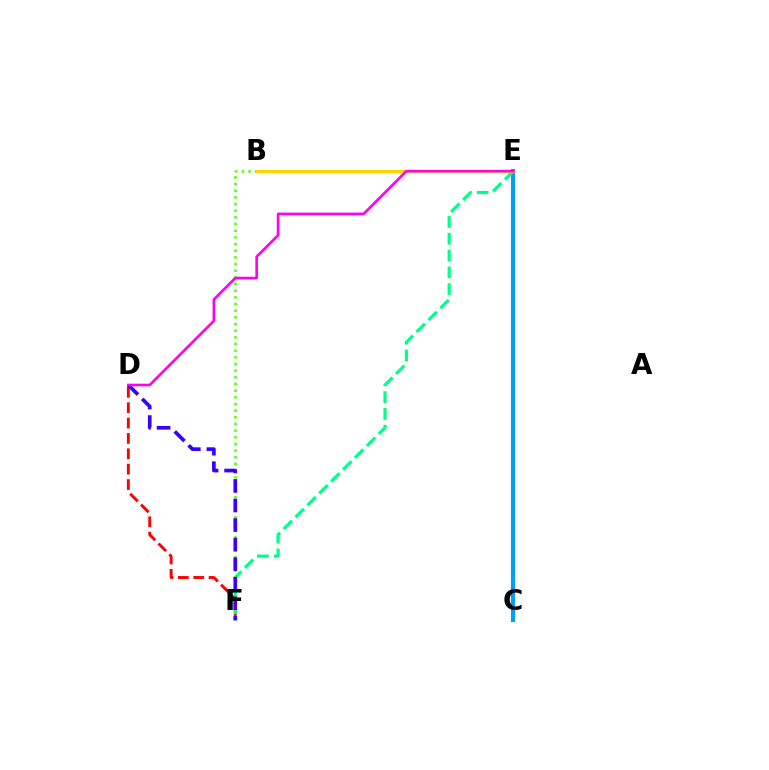{('C', 'E'): [{'color': '#009eff', 'line_style': 'solid', 'thickness': 2.97}], ('D', 'F'): [{'color': '#ff0000', 'line_style': 'dashed', 'thickness': 2.09}, {'color': '#3700ff', 'line_style': 'dashed', 'thickness': 2.66}], ('E', 'F'): [{'color': '#00ff86', 'line_style': 'dashed', 'thickness': 2.28}], ('B', 'F'): [{'color': '#4fff00', 'line_style': 'dotted', 'thickness': 1.81}], ('B', 'E'): [{'color': '#ffd500', 'line_style': 'solid', 'thickness': 2.16}], ('D', 'E'): [{'color': '#ff00ed', 'line_style': 'solid', 'thickness': 1.89}]}